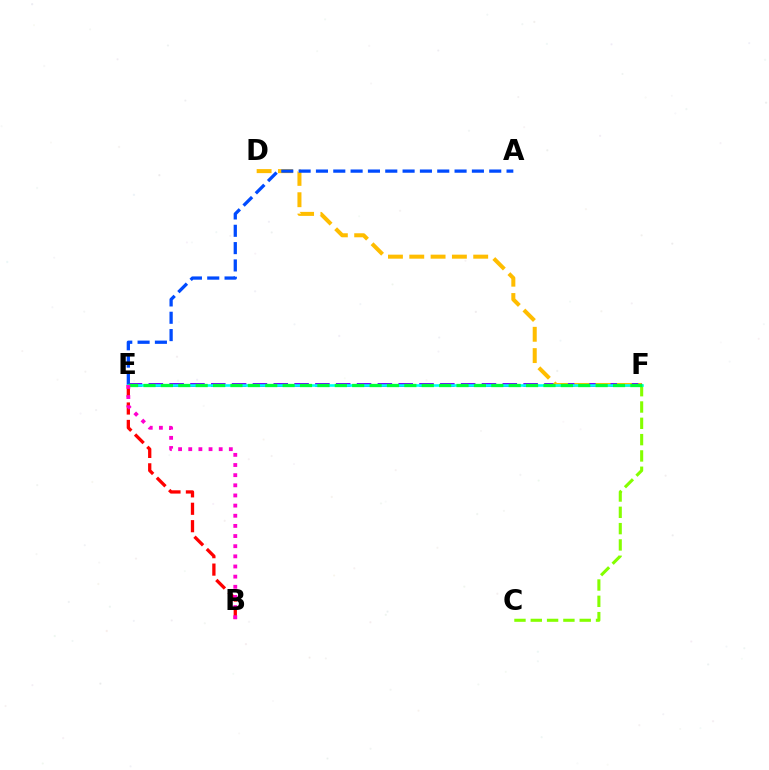{('E', 'F'): [{'color': '#7200ff', 'line_style': 'dashed', 'thickness': 2.83}, {'color': '#00fff6', 'line_style': 'solid', 'thickness': 1.88}, {'color': '#00ff39', 'line_style': 'dashed', 'thickness': 2.36}], ('D', 'F'): [{'color': '#ffbd00', 'line_style': 'dashed', 'thickness': 2.9}], ('B', 'E'): [{'color': '#ff0000', 'line_style': 'dashed', 'thickness': 2.37}, {'color': '#ff00cf', 'line_style': 'dotted', 'thickness': 2.76}], ('A', 'E'): [{'color': '#004bff', 'line_style': 'dashed', 'thickness': 2.35}], ('C', 'F'): [{'color': '#84ff00', 'line_style': 'dashed', 'thickness': 2.22}]}